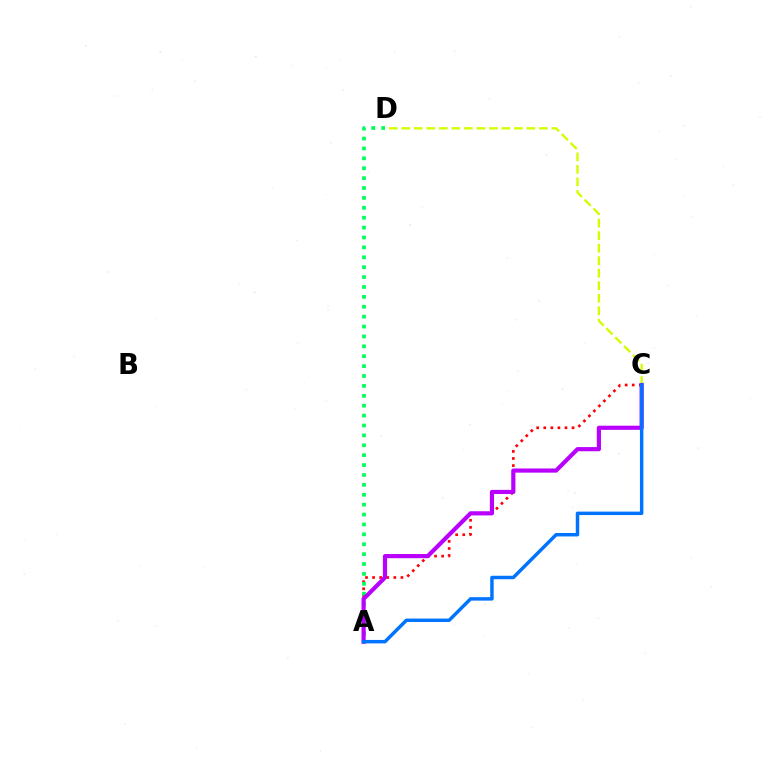{('C', 'D'): [{'color': '#d1ff00', 'line_style': 'dashed', 'thickness': 1.7}], ('A', 'C'): [{'color': '#ff0000', 'line_style': 'dotted', 'thickness': 1.92}, {'color': '#b900ff', 'line_style': 'solid', 'thickness': 3.0}, {'color': '#0074ff', 'line_style': 'solid', 'thickness': 2.49}], ('A', 'D'): [{'color': '#00ff5c', 'line_style': 'dotted', 'thickness': 2.69}]}